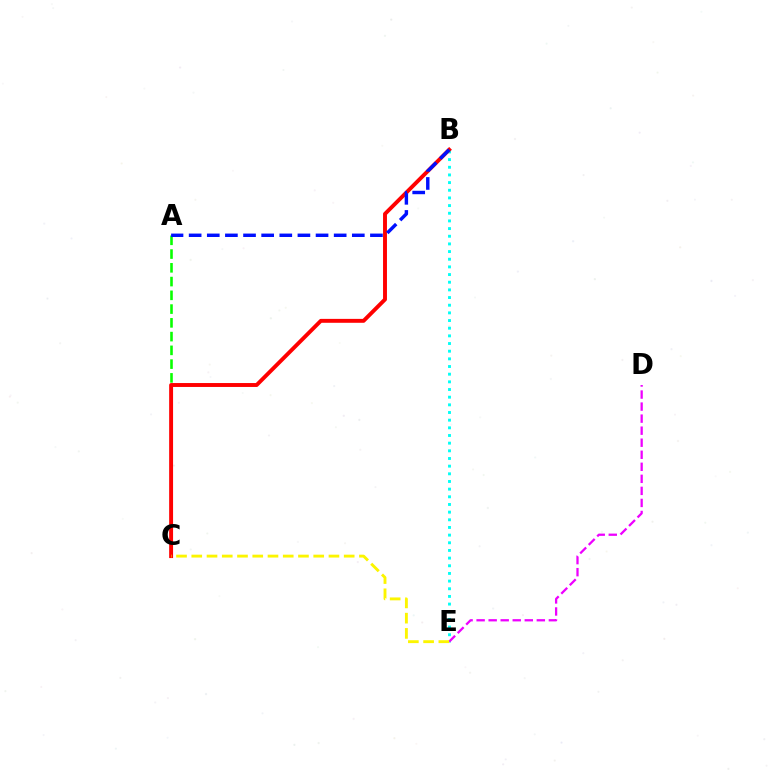{('A', 'C'): [{'color': '#08ff00', 'line_style': 'dashed', 'thickness': 1.87}], ('B', 'E'): [{'color': '#00fff6', 'line_style': 'dotted', 'thickness': 2.08}], ('B', 'C'): [{'color': '#ff0000', 'line_style': 'solid', 'thickness': 2.82}], ('A', 'B'): [{'color': '#0010ff', 'line_style': 'dashed', 'thickness': 2.46}], ('D', 'E'): [{'color': '#ee00ff', 'line_style': 'dashed', 'thickness': 1.64}], ('C', 'E'): [{'color': '#fcf500', 'line_style': 'dashed', 'thickness': 2.07}]}